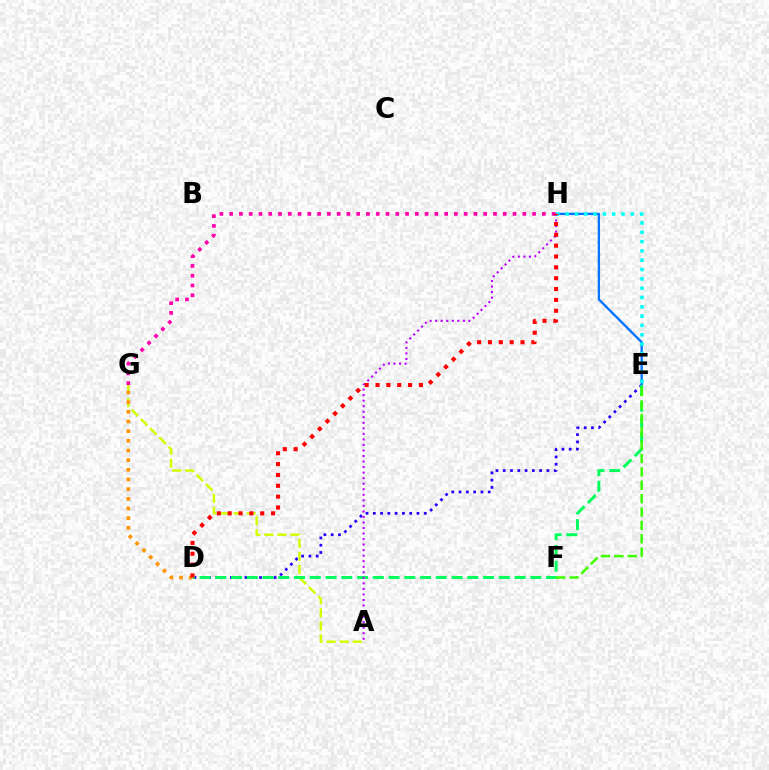{('D', 'E'): [{'color': '#2500ff', 'line_style': 'dotted', 'thickness': 1.98}, {'color': '#00ff5c', 'line_style': 'dashed', 'thickness': 2.14}], ('E', 'H'): [{'color': '#0074ff', 'line_style': 'solid', 'thickness': 1.67}, {'color': '#00fff6', 'line_style': 'dotted', 'thickness': 2.53}], ('A', 'G'): [{'color': '#d1ff00', 'line_style': 'dashed', 'thickness': 1.77}], ('A', 'H'): [{'color': '#b900ff', 'line_style': 'dotted', 'thickness': 1.5}], ('D', 'G'): [{'color': '#ff9400', 'line_style': 'dotted', 'thickness': 2.63}], ('E', 'F'): [{'color': '#3dff00', 'line_style': 'dashed', 'thickness': 1.82}], ('G', 'H'): [{'color': '#ff00ac', 'line_style': 'dotted', 'thickness': 2.65}], ('D', 'H'): [{'color': '#ff0000', 'line_style': 'dotted', 'thickness': 2.95}]}